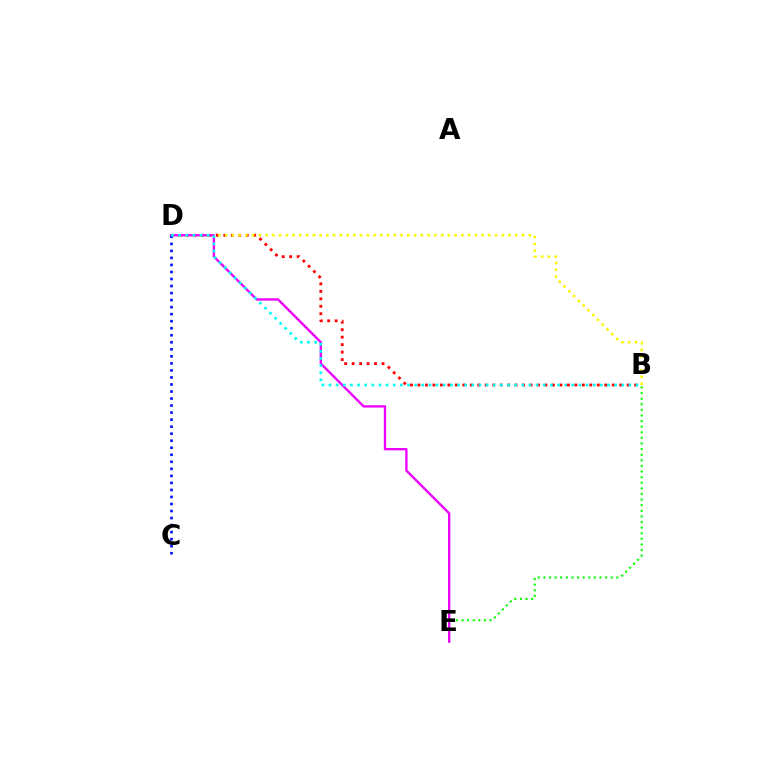{('B', 'E'): [{'color': '#08ff00', 'line_style': 'dotted', 'thickness': 1.52}], ('B', 'D'): [{'color': '#ff0000', 'line_style': 'dotted', 'thickness': 2.03}, {'color': '#fcf500', 'line_style': 'dotted', 'thickness': 1.83}, {'color': '#00fff6', 'line_style': 'dotted', 'thickness': 1.94}], ('D', 'E'): [{'color': '#ee00ff', 'line_style': 'solid', 'thickness': 1.69}], ('C', 'D'): [{'color': '#0010ff', 'line_style': 'dotted', 'thickness': 1.91}]}